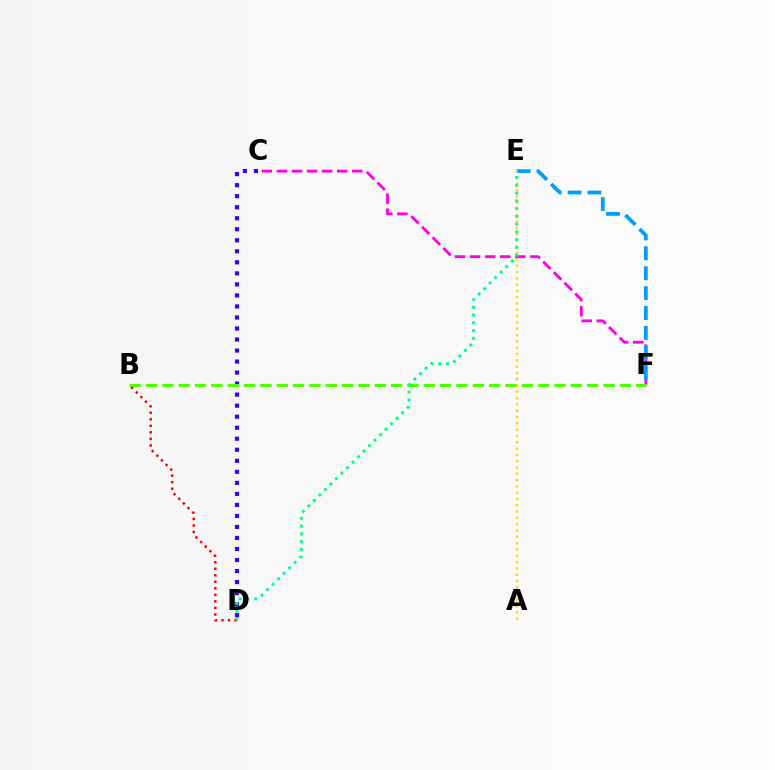{('C', 'F'): [{'color': '#ff00ed', 'line_style': 'dashed', 'thickness': 2.05}], ('C', 'D'): [{'color': '#3700ff', 'line_style': 'dotted', 'thickness': 3.0}], ('B', 'F'): [{'color': '#4fff00', 'line_style': 'dashed', 'thickness': 2.22}], ('B', 'D'): [{'color': '#ff0000', 'line_style': 'dotted', 'thickness': 1.77}], ('E', 'F'): [{'color': '#009eff', 'line_style': 'dashed', 'thickness': 2.71}], ('A', 'E'): [{'color': '#ffd500', 'line_style': 'dotted', 'thickness': 1.71}], ('D', 'E'): [{'color': '#00ff86', 'line_style': 'dotted', 'thickness': 2.11}]}